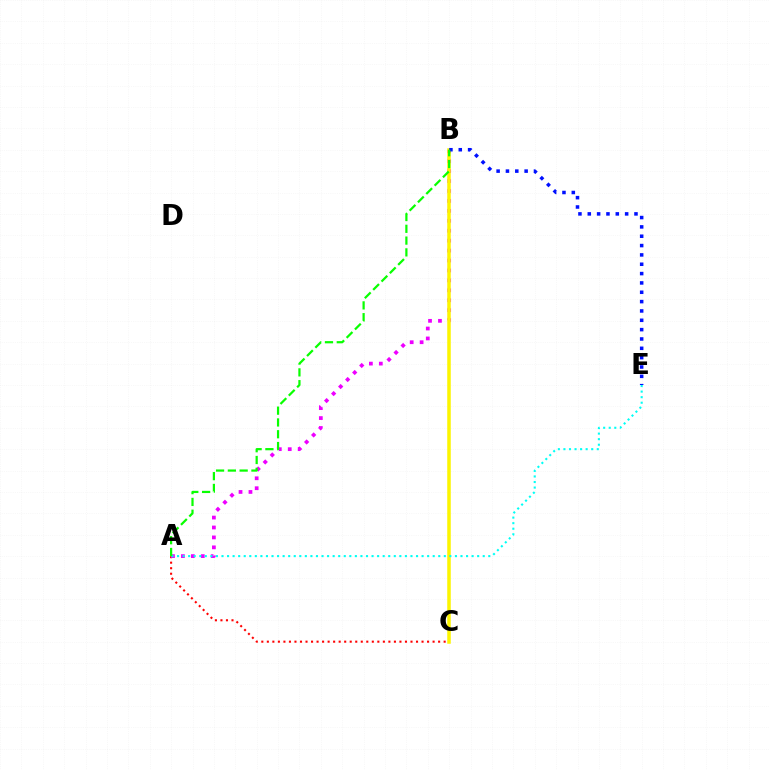{('A', 'C'): [{'color': '#ff0000', 'line_style': 'dotted', 'thickness': 1.5}], ('A', 'B'): [{'color': '#ee00ff', 'line_style': 'dotted', 'thickness': 2.7}, {'color': '#08ff00', 'line_style': 'dashed', 'thickness': 1.6}], ('B', 'C'): [{'color': '#fcf500', 'line_style': 'solid', 'thickness': 2.53}], ('B', 'E'): [{'color': '#0010ff', 'line_style': 'dotted', 'thickness': 2.54}], ('A', 'E'): [{'color': '#00fff6', 'line_style': 'dotted', 'thickness': 1.51}]}